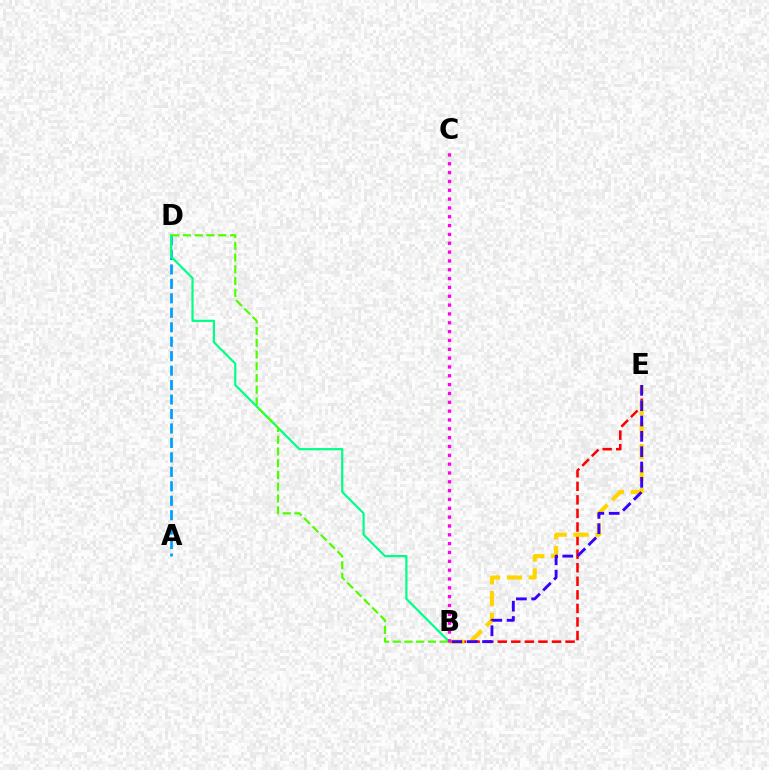{('A', 'D'): [{'color': '#009eff', 'line_style': 'dashed', 'thickness': 1.96}], ('B', 'E'): [{'color': '#ff0000', 'line_style': 'dashed', 'thickness': 1.84}, {'color': '#ffd500', 'line_style': 'dashed', 'thickness': 2.97}, {'color': '#3700ff', 'line_style': 'dashed', 'thickness': 2.08}], ('B', 'D'): [{'color': '#00ff86', 'line_style': 'solid', 'thickness': 1.59}, {'color': '#4fff00', 'line_style': 'dashed', 'thickness': 1.6}], ('B', 'C'): [{'color': '#ff00ed', 'line_style': 'dotted', 'thickness': 2.4}]}